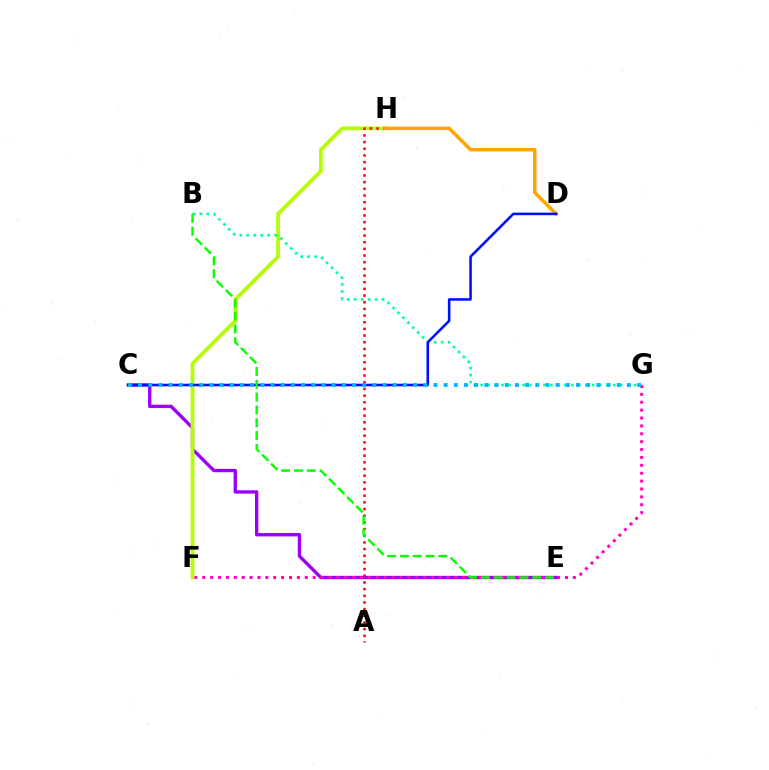{('C', 'E'): [{'color': '#9b00ff', 'line_style': 'solid', 'thickness': 2.43}], ('F', 'H'): [{'color': '#b3ff00', 'line_style': 'solid', 'thickness': 2.7}], ('A', 'H'): [{'color': '#ff0000', 'line_style': 'dotted', 'thickness': 1.81}], ('F', 'G'): [{'color': '#ff00bd', 'line_style': 'dotted', 'thickness': 2.14}], ('D', 'H'): [{'color': '#ffa500', 'line_style': 'solid', 'thickness': 2.51}], ('B', 'G'): [{'color': '#00ff9d', 'line_style': 'dotted', 'thickness': 1.9}], ('C', 'D'): [{'color': '#0010ff', 'line_style': 'solid', 'thickness': 1.85}], ('C', 'G'): [{'color': '#00b5ff', 'line_style': 'dotted', 'thickness': 2.77}], ('B', 'E'): [{'color': '#08ff00', 'line_style': 'dashed', 'thickness': 1.74}]}